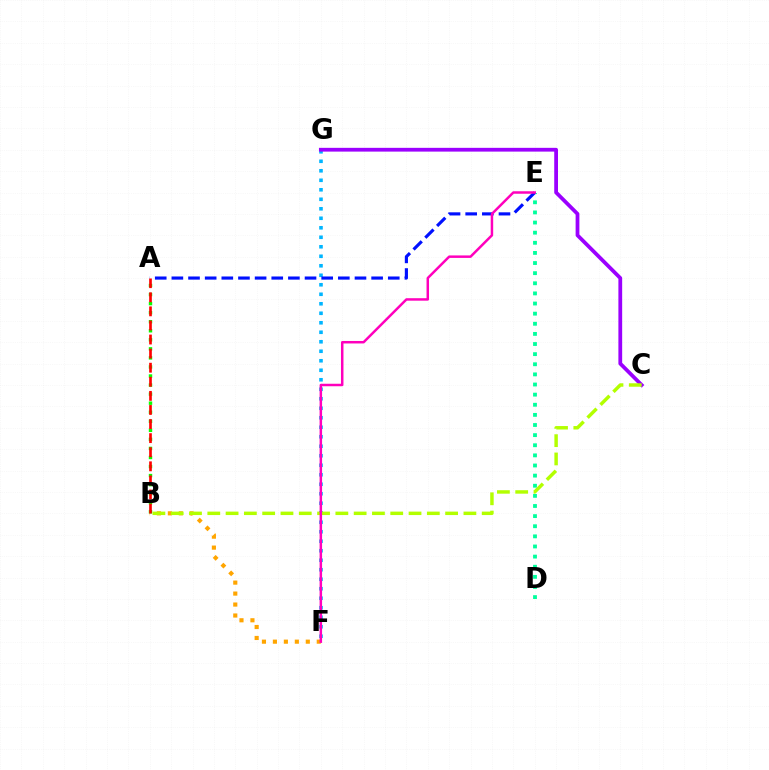{('F', 'G'): [{'color': '#00b5ff', 'line_style': 'dotted', 'thickness': 2.58}], ('A', 'B'): [{'color': '#08ff00', 'line_style': 'dotted', 'thickness': 2.46}, {'color': '#ff0000', 'line_style': 'dashed', 'thickness': 1.91}], ('D', 'E'): [{'color': '#00ff9d', 'line_style': 'dotted', 'thickness': 2.75}], ('A', 'E'): [{'color': '#0010ff', 'line_style': 'dashed', 'thickness': 2.26}], ('B', 'F'): [{'color': '#ffa500', 'line_style': 'dotted', 'thickness': 2.98}], ('C', 'G'): [{'color': '#9b00ff', 'line_style': 'solid', 'thickness': 2.71}], ('B', 'C'): [{'color': '#b3ff00', 'line_style': 'dashed', 'thickness': 2.49}], ('E', 'F'): [{'color': '#ff00bd', 'line_style': 'solid', 'thickness': 1.79}]}